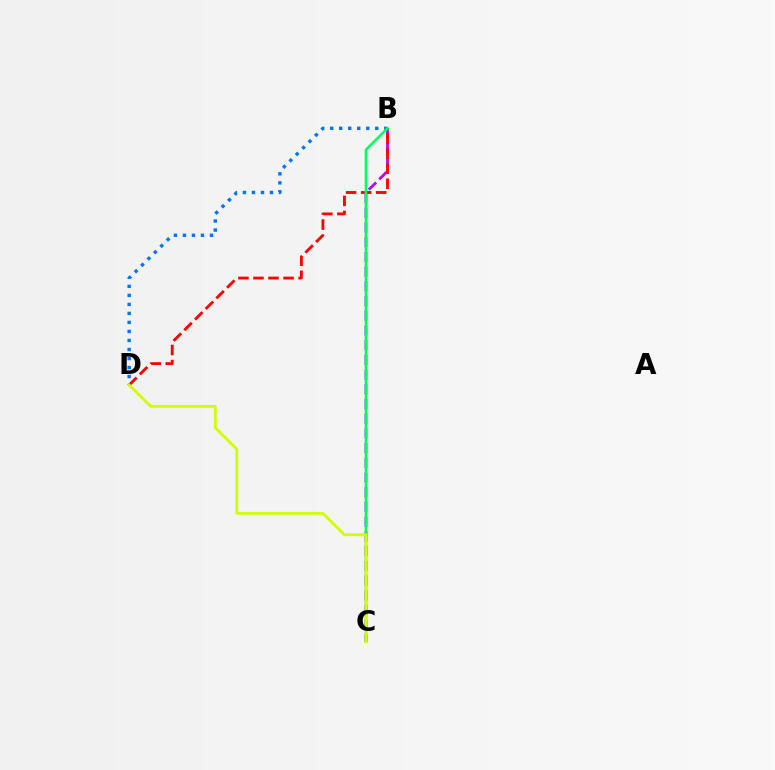{('B', 'C'): [{'color': '#b900ff', 'line_style': 'dashed', 'thickness': 2.0}, {'color': '#00ff5c', 'line_style': 'solid', 'thickness': 1.87}], ('B', 'D'): [{'color': '#0074ff', 'line_style': 'dotted', 'thickness': 2.45}, {'color': '#ff0000', 'line_style': 'dashed', 'thickness': 2.05}], ('C', 'D'): [{'color': '#d1ff00', 'line_style': 'solid', 'thickness': 2.02}]}